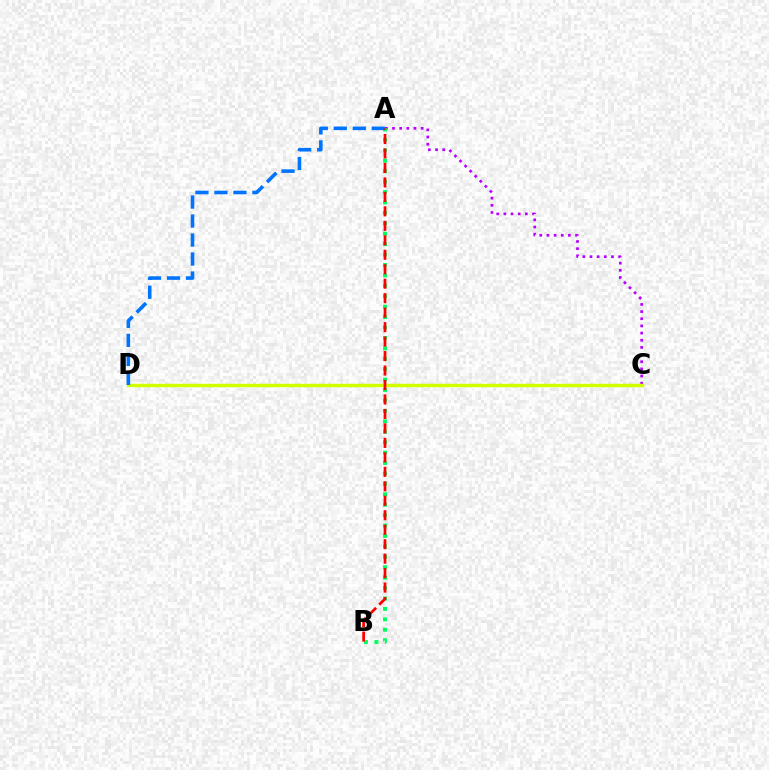{('A', 'C'): [{'color': '#b900ff', 'line_style': 'dotted', 'thickness': 1.95}], ('A', 'B'): [{'color': '#00ff5c', 'line_style': 'dotted', 'thickness': 2.83}, {'color': '#ff0000', 'line_style': 'dashed', 'thickness': 1.97}], ('C', 'D'): [{'color': '#d1ff00', 'line_style': 'solid', 'thickness': 2.5}], ('A', 'D'): [{'color': '#0074ff', 'line_style': 'dashed', 'thickness': 2.58}]}